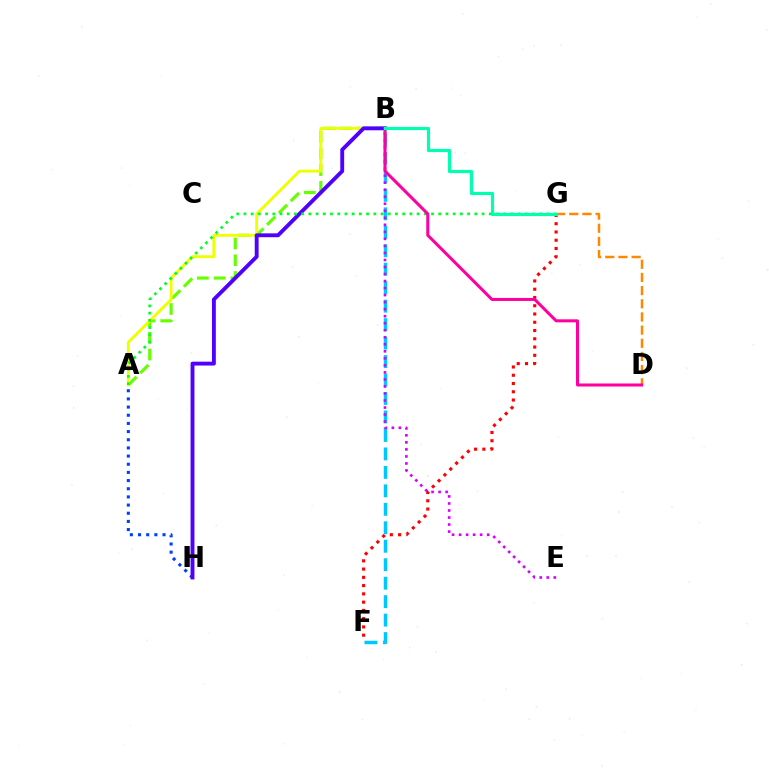{('A', 'H'): [{'color': '#003fff', 'line_style': 'dotted', 'thickness': 2.22}], ('A', 'B'): [{'color': '#66ff00', 'line_style': 'dashed', 'thickness': 2.27}, {'color': '#eeff00', 'line_style': 'solid', 'thickness': 2.09}], ('F', 'G'): [{'color': '#ff0000', 'line_style': 'dotted', 'thickness': 2.24}], ('D', 'G'): [{'color': '#ff8800', 'line_style': 'dashed', 'thickness': 1.79}], ('B', 'F'): [{'color': '#00c7ff', 'line_style': 'dashed', 'thickness': 2.51}], ('B', 'E'): [{'color': '#d600ff', 'line_style': 'dotted', 'thickness': 1.91}], ('B', 'H'): [{'color': '#4f00ff', 'line_style': 'solid', 'thickness': 2.78}], ('A', 'G'): [{'color': '#00ff27', 'line_style': 'dotted', 'thickness': 1.96}], ('B', 'D'): [{'color': '#ff00a0', 'line_style': 'solid', 'thickness': 2.18}], ('B', 'G'): [{'color': '#00ffaf', 'line_style': 'solid', 'thickness': 2.29}]}